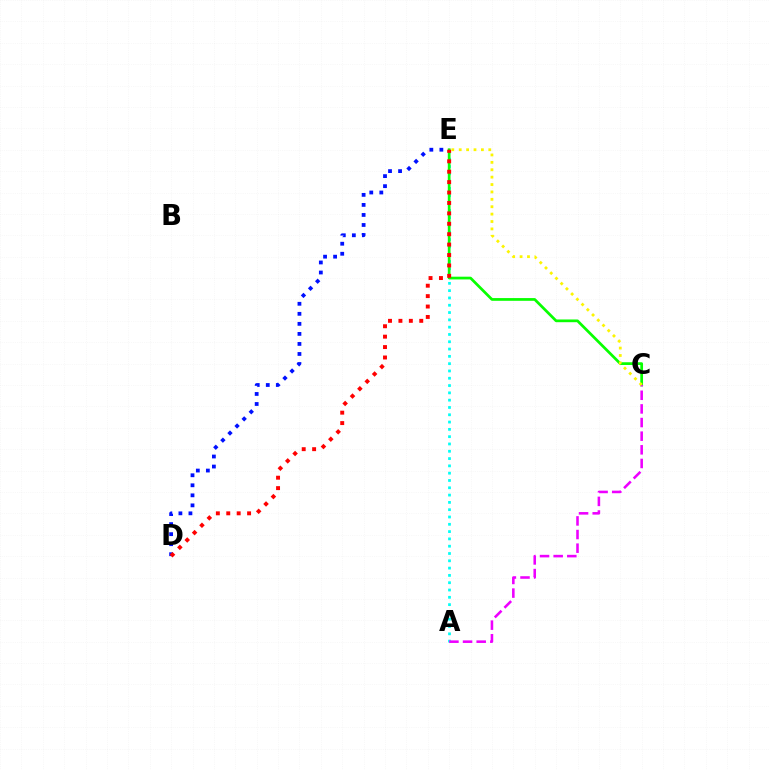{('D', 'E'): [{'color': '#0010ff', 'line_style': 'dotted', 'thickness': 2.73}, {'color': '#ff0000', 'line_style': 'dotted', 'thickness': 2.83}], ('A', 'E'): [{'color': '#00fff6', 'line_style': 'dotted', 'thickness': 1.98}], ('C', 'E'): [{'color': '#08ff00', 'line_style': 'solid', 'thickness': 1.96}, {'color': '#fcf500', 'line_style': 'dotted', 'thickness': 2.01}], ('A', 'C'): [{'color': '#ee00ff', 'line_style': 'dashed', 'thickness': 1.85}]}